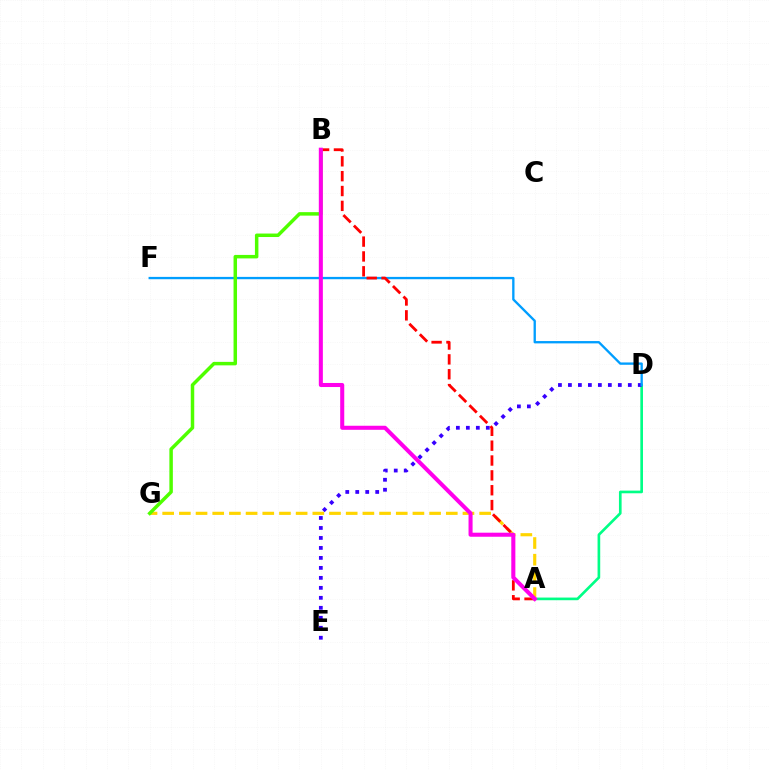{('A', 'D'): [{'color': '#00ff86', 'line_style': 'solid', 'thickness': 1.92}], ('A', 'G'): [{'color': '#ffd500', 'line_style': 'dashed', 'thickness': 2.27}], ('D', 'E'): [{'color': '#3700ff', 'line_style': 'dotted', 'thickness': 2.71}], ('D', 'F'): [{'color': '#009eff', 'line_style': 'solid', 'thickness': 1.68}], ('A', 'B'): [{'color': '#ff0000', 'line_style': 'dashed', 'thickness': 2.02}, {'color': '#ff00ed', 'line_style': 'solid', 'thickness': 2.92}], ('B', 'G'): [{'color': '#4fff00', 'line_style': 'solid', 'thickness': 2.51}]}